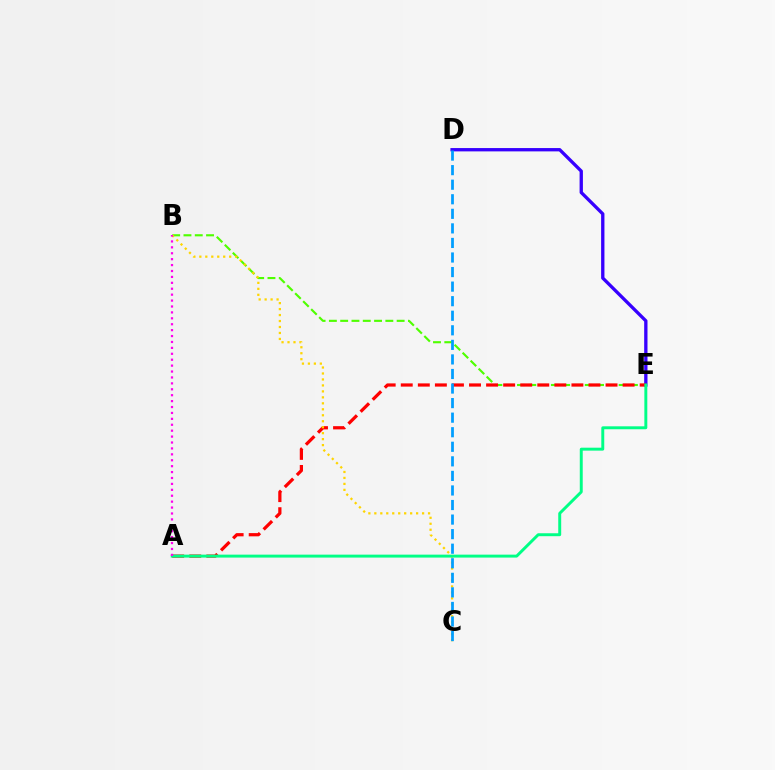{('B', 'E'): [{'color': '#4fff00', 'line_style': 'dashed', 'thickness': 1.53}], ('D', 'E'): [{'color': '#3700ff', 'line_style': 'solid', 'thickness': 2.39}], ('A', 'E'): [{'color': '#ff0000', 'line_style': 'dashed', 'thickness': 2.32}, {'color': '#00ff86', 'line_style': 'solid', 'thickness': 2.12}], ('B', 'C'): [{'color': '#ffd500', 'line_style': 'dotted', 'thickness': 1.62}], ('A', 'B'): [{'color': '#ff00ed', 'line_style': 'dotted', 'thickness': 1.61}], ('C', 'D'): [{'color': '#009eff', 'line_style': 'dashed', 'thickness': 1.98}]}